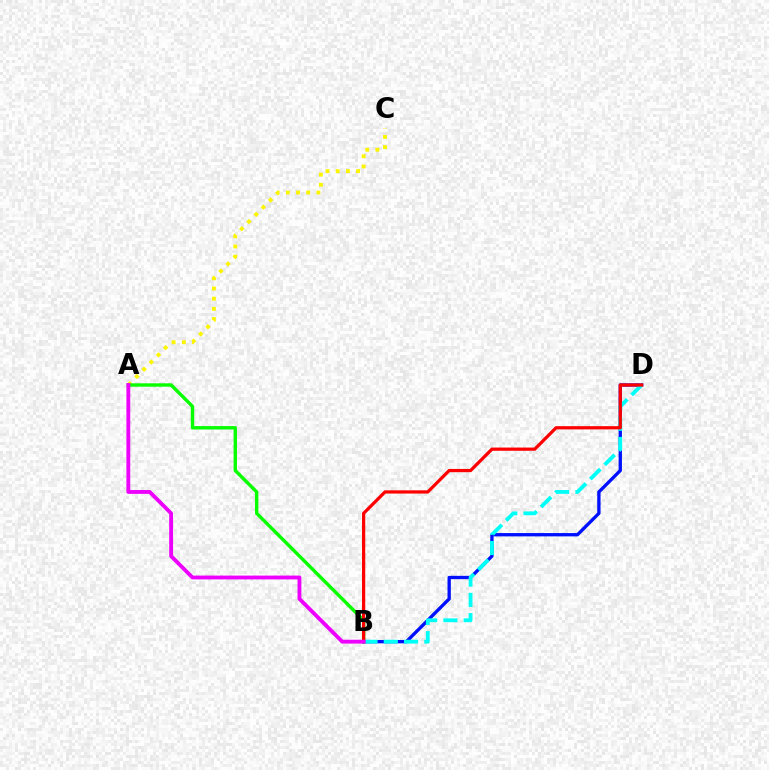{('A', 'C'): [{'color': '#fcf500', 'line_style': 'dotted', 'thickness': 2.77}], ('B', 'D'): [{'color': '#0010ff', 'line_style': 'solid', 'thickness': 2.39}, {'color': '#00fff6', 'line_style': 'dashed', 'thickness': 2.75}, {'color': '#ff0000', 'line_style': 'solid', 'thickness': 2.33}], ('A', 'B'): [{'color': '#08ff00', 'line_style': 'solid', 'thickness': 2.44}, {'color': '#ee00ff', 'line_style': 'solid', 'thickness': 2.77}]}